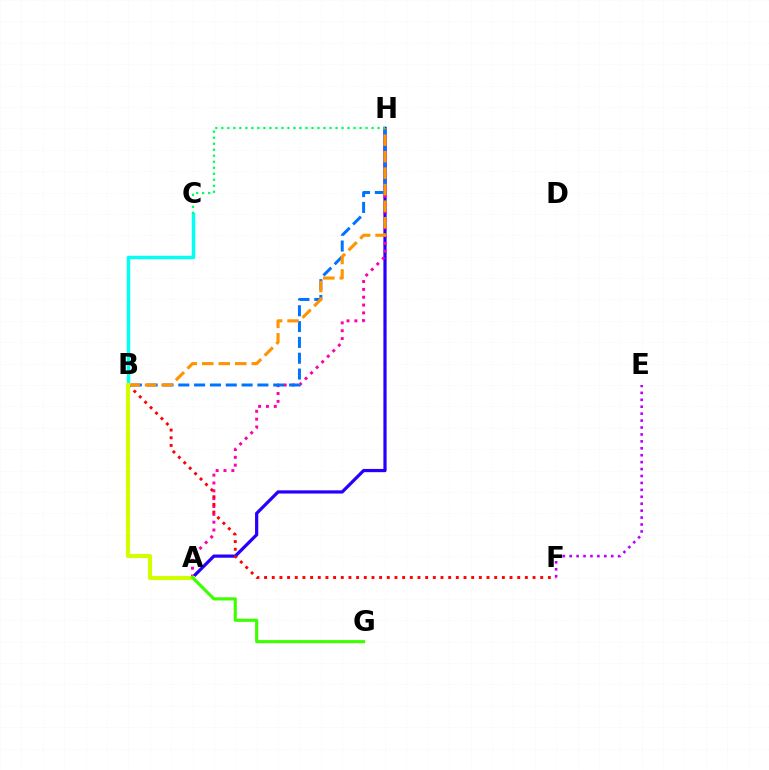{('A', 'H'): [{'color': '#2500ff', 'line_style': 'solid', 'thickness': 2.32}, {'color': '#ff00ac', 'line_style': 'dotted', 'thickness': 2.13}], ('B', 'H'): [{'color': '#0074ff', 'line_style': 'dashed', 'thickness': 2.15}, {'color': '#ff9400', 'line_style': 'dashed', 'thickness': 2.24}], ('B', 'F'): [{'color': '#ff0000', 'line_style': 'dotted', 'thickness': 2.08}], ('B', 'C'): [{'color': '#00fff6', 'line_style': 'solid', 'thickness': 2.49}], ('A', 'B'): [{'color': '#d1ff00', 'line_style': 'solid', 'thickness': 2.97}], ('E', 'F'): [{'color': '#b900ff', 'line_style': 'dotted', 'thickness': 1.88}], ('C', 'H'): [{'color': '#00ff5c', 'line_style': 'dotted', 'thickness': 1.63}], ('A', 'G'): [{'color': '#3dff00', 'line_style': 'solid', 'thickness': 2.26}]}